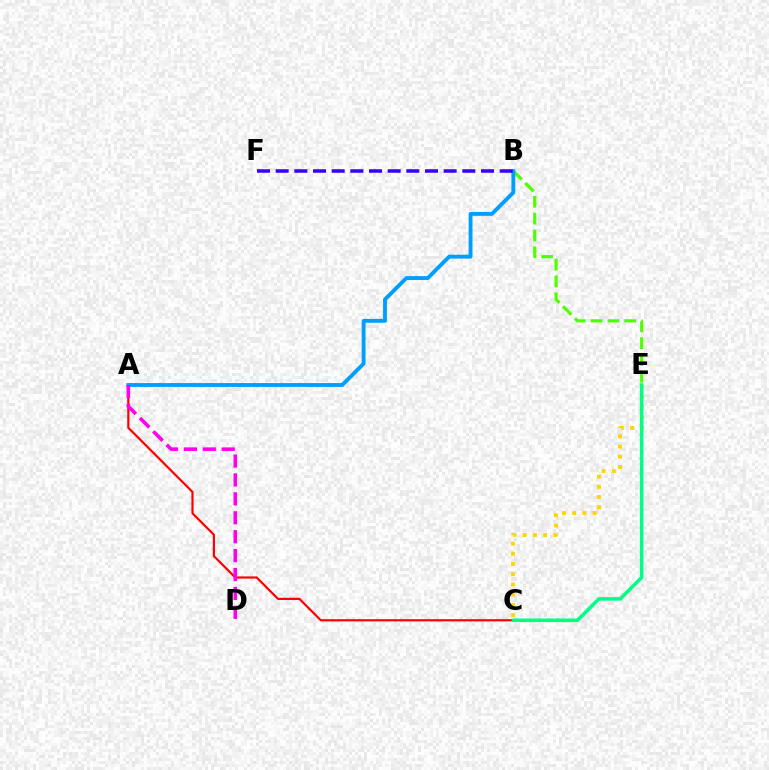{('B', 'E'): [{'color': '#4fff00', 'line_style': 'dashed', 'thickness': 2.29}], ('A', 'C'): [{'color': '#ff0000', 'line_style': 'solid', 'thickness': 1.58}], ('C', 'E'): [{'color': '#ffd500', 'line_style': 'dotted', 'thickness': 2.77}, {'color': '#00ff86', 'line_style': 'solid', 'thickness': 2.54}], ('A', 'B'): [{'color': '#009eff', 'line_style': 'solid', 'thickness': 2.78}], ('B', 'F'): [{'color': '#3700ff', 'line_style': 'dashed', 'thickness': 2.54}], ('A', 'D'): [{'color': '#ff00ed', 'line_style': 'dashed', 'thickness': 2.57}]}